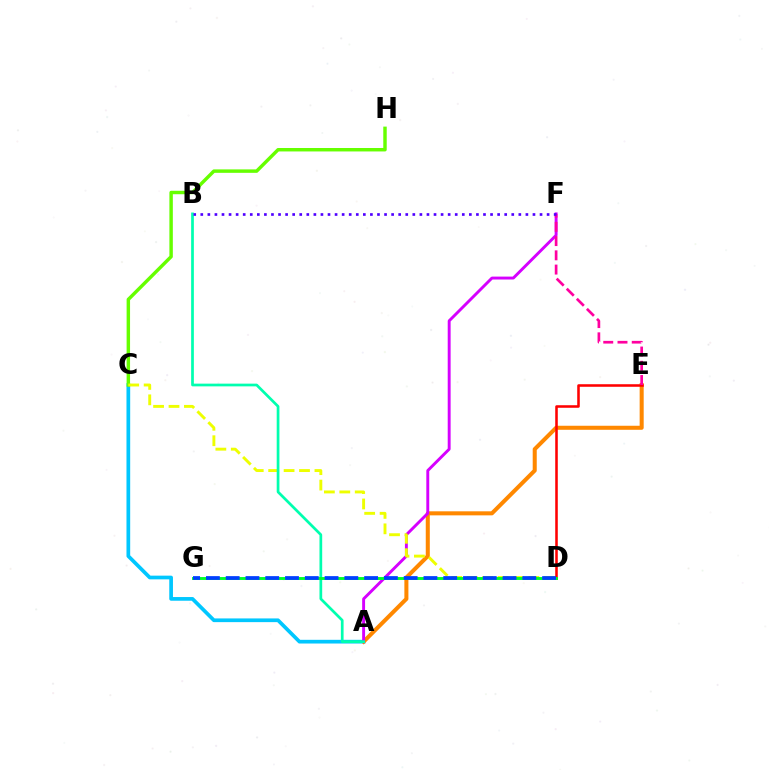{('A', 'C'): [{'color': '#00c7ff', 'line_style': 'solid', 'thickness': 2.67}], ('A', 'E'): [{'color': '#ff8800', 'line_style': 'solid', 'thickness': 2.91}], ('A', 'F'): [{'color': '#d600ff', 'line_style': 'solid', 'thickness': 2.1}], ('C', 'H'): [{'color': '#66ff00', 'line_style': 'solid', 'thickness': 2.48}], ('C', 'D'): [{'color': '#eeff00', 'line_style': 'dashed', 'thickness': 2.09}], ('D', 'E'): [{'color': '#ff0000', 'line_style': 'solid', 'thickness': 1.84}], ('A', 'B'): [{'color': '#00ffaf', 'line_style': 'solid', 'thickness': 1.95}], ('D', 'G'): [{'color': '#00ff27', 'line_style': 'solid', 'thickness': 2.09}, {'color': '#003fff', 'line_style': 'dashed', 'thickness': 2.69}], ('E', 'F'): [{'color': '#ff00a0', 'line_style': 'dashed', 'thickness': 1.94}], ('B', 'F'): [{'color': '#4f00ff', 'line_style': 'dotted', 'thickness': 1.92}]}